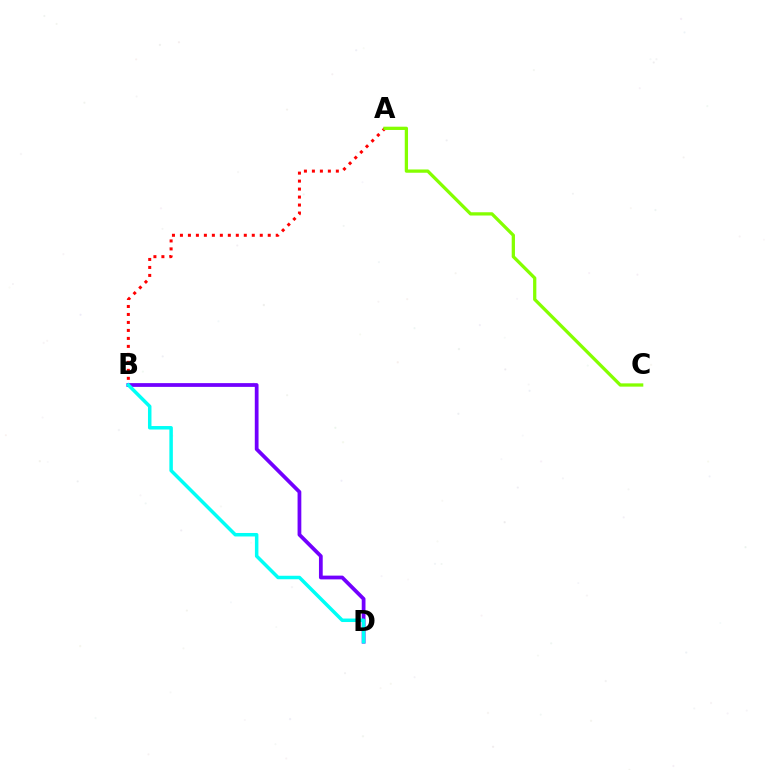{('B', 'D'): [{'color': '#7200ff', 'line_style': 'solid', 'thickness': 2.7}, {'color': '#00fff6', 'line_style': 'solid', 'thickness': 2.52}], ('A', 'B'): [{'color': '#ff0000', 'line_style': 'dotted', 'thickness': 2.17}], ('A', 'C'): [{'color': '#84ff00', 'line_style': 'solid', 'thickness': 2.35}]}